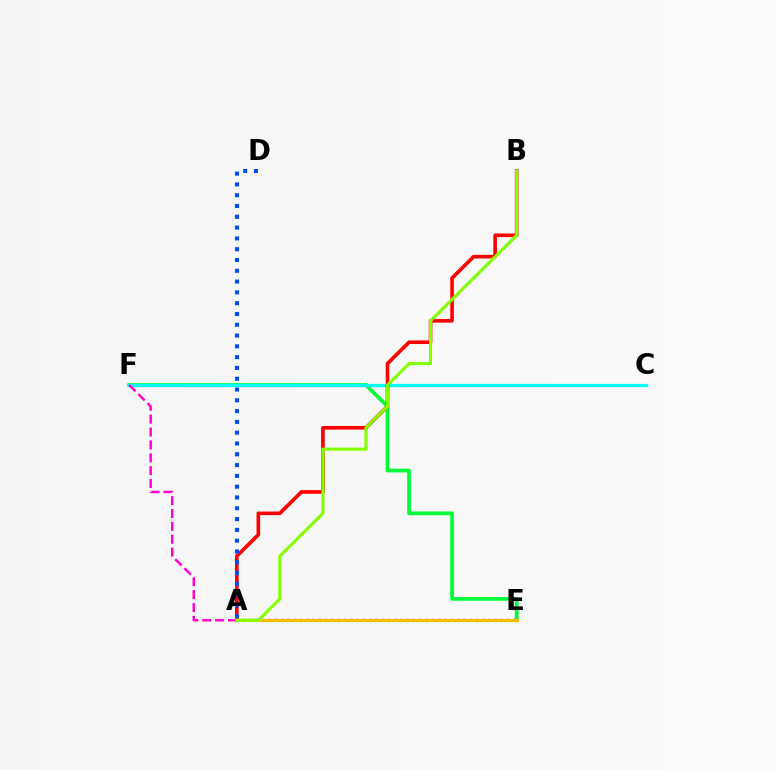{('E', 'F'): [{'color': '#00ff39', 'line_style': 'solid', 'thickness': 2.7}], ('A', 'E'): [{'color': '#7200ff', 'line_style': 'dotted', 'thickness': 1.71}, {'color': '#ffbd00', 'line_style': 'solid', 'thickness': 2.23}], ('C', 'F'): [{'color': '#00fff6', 'line_style': 'solid', 'thickness': 2.33}], ('A', 'B'): [{'color': '#ff0000', 'line_style': 'solid', 'thickness': 2.61}, {'color': '#84ff00', 'line_style': 'solid', 'thickness': 2.24}], ('A', 'D'): [{'color': '#004bff', 'line_style': 'dotted', 'thickness': 2.93}], ('A', 'F'): [{'color': '#ff00cf', 'line_style': 'dashed', 'thickness': 1.75}]}